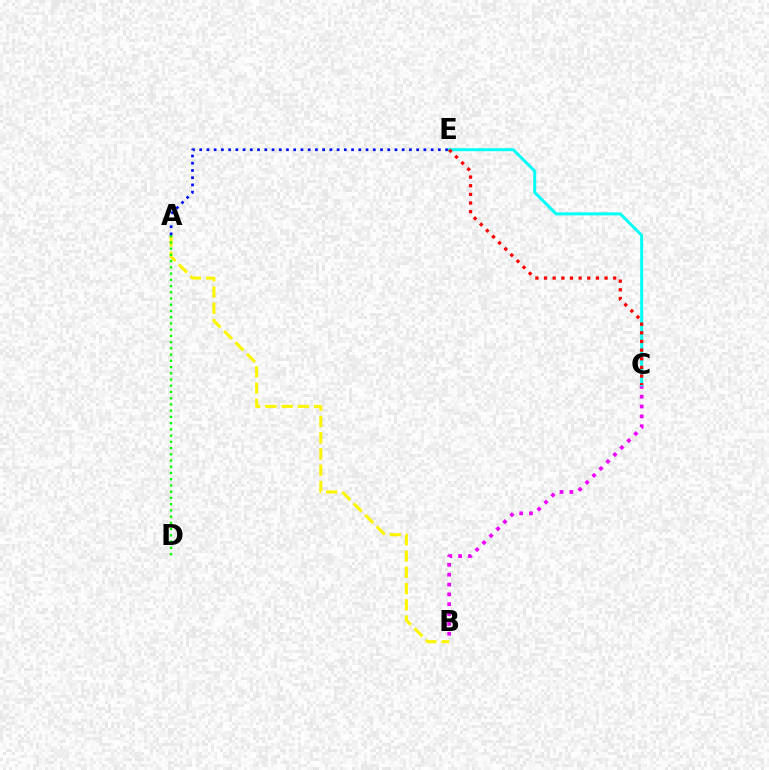{('A', 'B'): [{'color': '#fcf500', 'line_style': 'dashed', 'thickness': 2.21}], ('A', 'D'): [{'color': '#08ff00', 'line_style': 'dotted', 'thickness': 1.69}], ('B', 'C'): [{'color': '#ee00ff', 'line_style': 'dotted', 'thickness': 2.67}], ('C', 'E'): [{'color': '#00fff6', 'line_style': 'solid', 'thickness': 2.14}, {'color': '#ff0000', 'line_style': 'dotted', 'thickness': 2.35}], ('A', 'E'): [{'color': '#0010ff', 'line_style': 'dotted', 'thickness': 1.96}]}